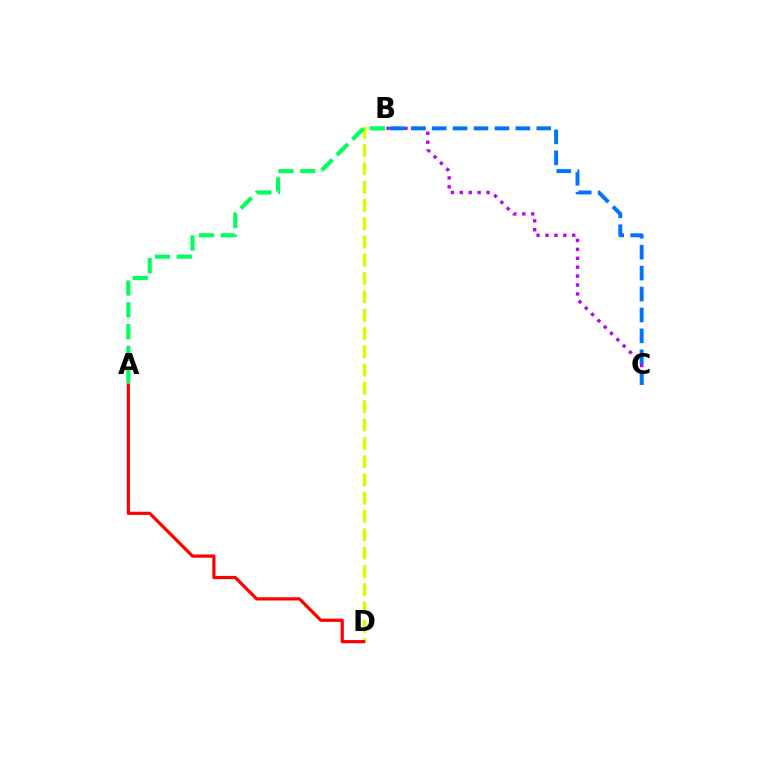{('B', 'D'): [{'color': '#d1ff00', 'line_style': 'dashed', 'thickness': 2.49}], ('B', 'C'): [{'color': '#b900ff', 'line_style': 'dotted', 'thickness': 2.42}, {'color': '#0074ff', 'line_style': 'dashed', 'thickness': 2.84}], ('A', 'D'): [{'color': '#ff0000', 'line_style': 'solid', 'thickness': 2.3}], ('A', 'B'): [{'color': '#00ff5c', 'line_style': 'dashed', 'thickness': 2.97}]}